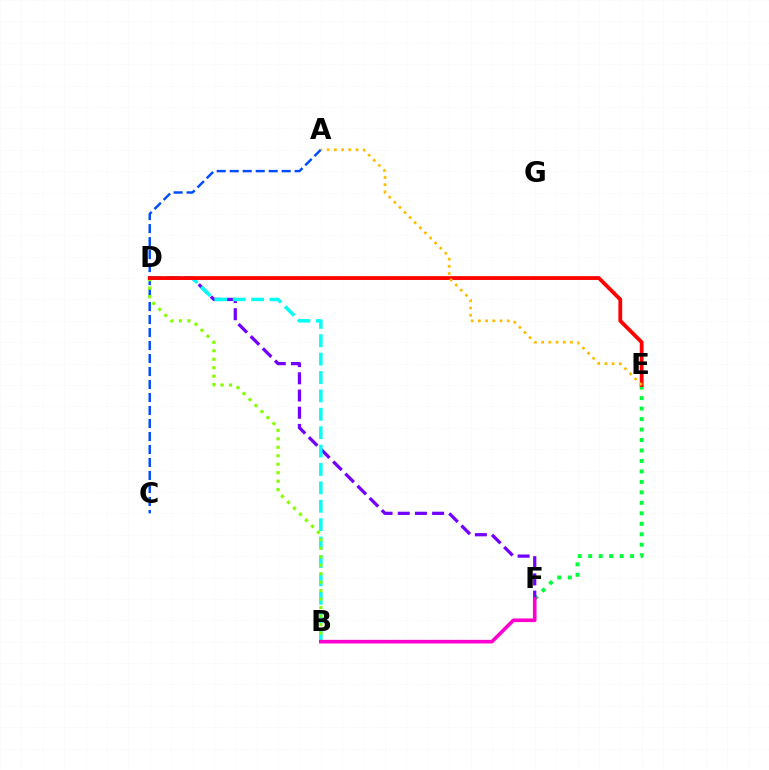{('E', 'F'): [{'color': '#00ff39', 'line_style': 'dotted', 'thickness': 2.85}], ('D', 'F'): [{'color': '#7200ff', 'line_style': 'dashed', 'thickness': 2.34}], ('B', 'D'): [{'color': '#00fff6', 'line_style': 'dashed', 'thickness': 2.5}, {'color': '#84ff00', 'line_style': 'dotted', 'thickness': 2.3}], ('A', 'C'): [{'color': '#004bff', 'line_style': 'dashed', 'thickness': 1.77}], ('B', 'F'): [{'color': '#ff00cf', 'line_style': 'solid', 'thickness': 2.61}], ('D', 'E'): [{'color': '#ff0000', 'line_style': 'solid', 'thickness': 2.74}], ('A', 'E'): [{'color': '#ffbd00', 'line_style': 'dotted', 'thickness': 1.96}]}